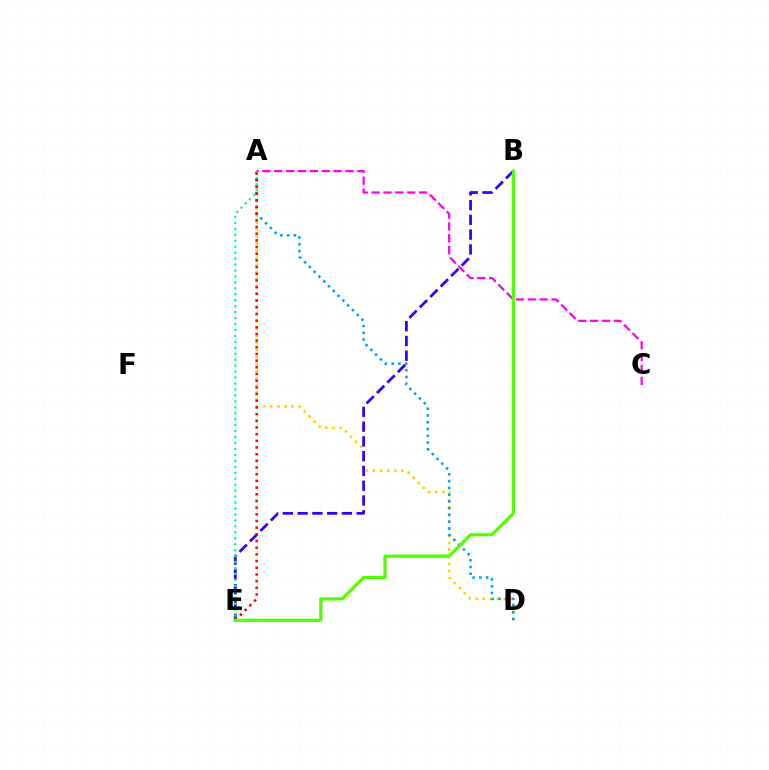{('A', 'C'): [{'color': '#ff00ed', 'line_style': 'dashed', 'thickness': 1.61}], ('A', 'D'): [{'color': '#ffd500', 'line_style': 'dotted', 'thickness': 1.93}, {'color': '#009eff', 'line_style': 'dotted', 'thickness': 1.84}], ('B', 'E'): [{'color': '#3700ff', 'line_style': 'dashed', 'thickness': 2.01}, {'color': '#4fff00', 'line_style': 'solid', 'thickness': 2.27}], ('A', 'E'): [{'color': '#00ff86', 'line_style': 'dotted', 'thickness': 1.62}, {'color': '#ff0000', 'line_style': 'dotted', 'thickness': 1.82}]}